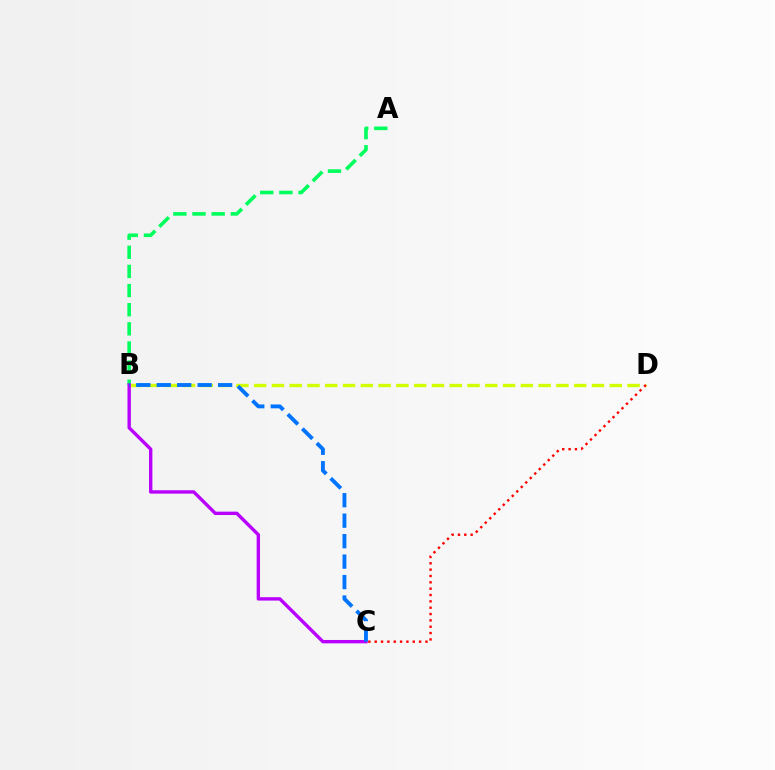{('B', 'D'): [{'color': '#d1ff00', 'line_style': 'dashed', 'thickness': 2.42}], ('C', 'D'): [{'color': '#ff0000', 'line_style': 'dotted', 'thickness': 1.72}], ('A', 'B'): [{'color': '#00ff5c', 'line_style': 'dashed', 'thickness': 2.6}], ('B', 'C'): [{'color': '#b900ff', 'line_style': 'solid', 'thickness': 2.43}, {'color': '#0074ff', 'line_style': 'dashed', 'thickness': 2.78}]}